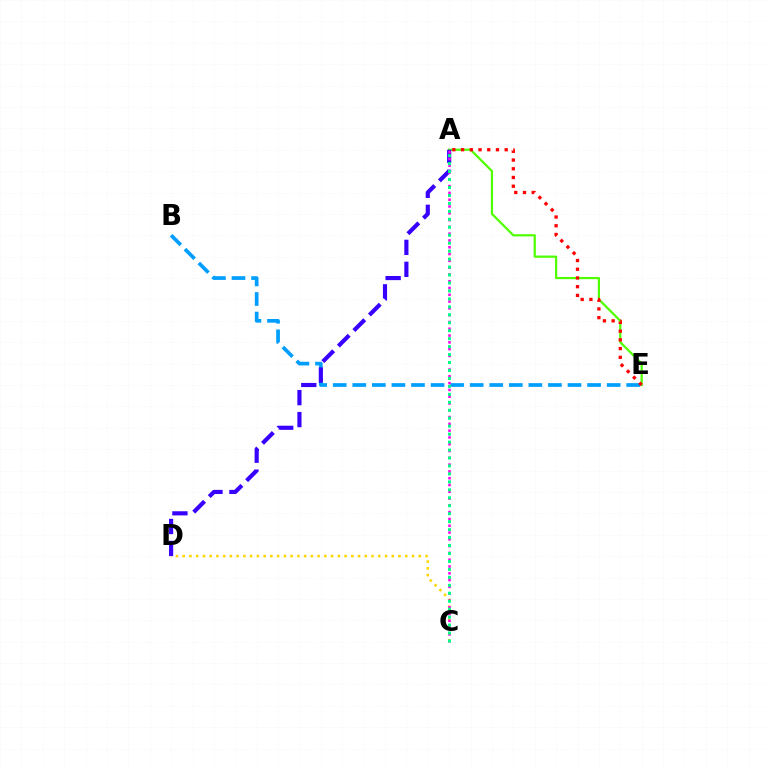{('B', 'E'): [{'color': '#009eff', 'line_style': 'dashed', 'thickness': 2.66}], ('C', 'D'): [{'color': '#ffd500', 'line_style': 'dotted', 'thickness': 1.83}], ('A', 'E'): [{'color': '#4fff00', 'line_style': 'solid', 'thickness': 1.6}, {'color': '#ff0000', 'line_style': 'dotted', 'thickness': 2.37}], ('A', 'D'): [{'color': '#3700ff', 'line_style': 'dashed', 'thickness': 2.98}], ('A', 'C'): [{'color': '#ff00ed', 'line_style': 'dotted', 'thickness': 1.85}, {'color': '#00ff86', 'line_style': 'dotted', 'thickness': 2.16}]}